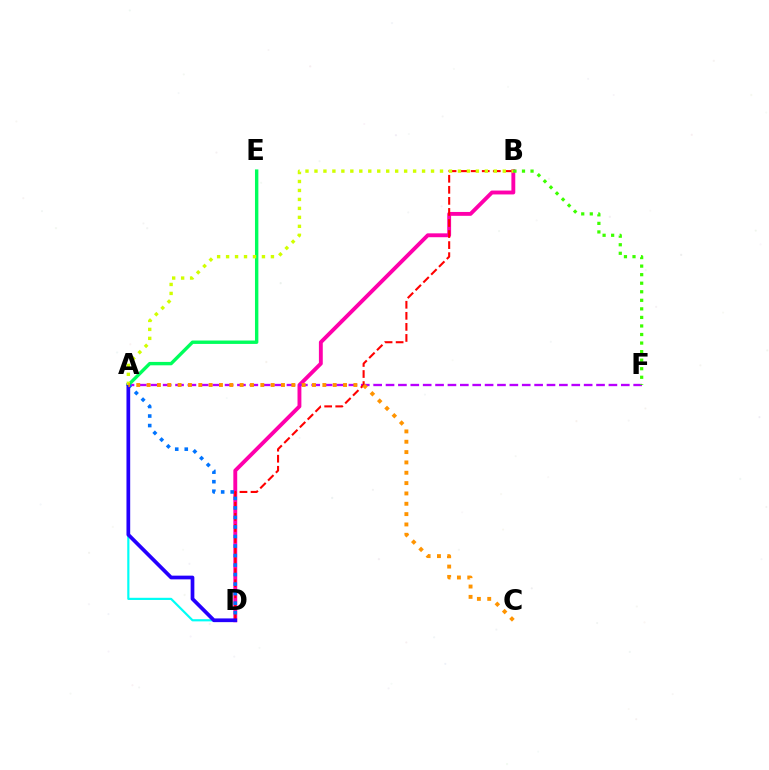{('B', 'D'): [{'color': '#ff00ac', 'line_style': 'solid', 'thickness': 2.79}, {'color': '#ff0000', 'line_style': 'dashed', 'thickness': 1.5}], ('A', 'F'): [{'color': '#b900ff', 'line_style': 'dashed', 'thickness': 1.68}], ('A', 'D'): [{'color': '#0074ff', 'line_style': 'dotted', 'thickness': 2.59}, {'color': '#00fff6', 'line_style': 'solid', 'thickness': 1.57}, {'color': '#2500ff', 'line_style': 'solid', 'thickness': 2.68}], ('A', 'E'): [{'color': '#00ff5c', 'line_style': 'solid', 'thickness': 2.44}], ('A', 'B'): [{'color': '#d1ff00', 'line_style': 'dotted', 'thickness': 2.44}], ('B', 'F'): [{'color': '#3dff00', 'line_style': 'dotted', 'thickness': 2.32}], ('A', 'C'): [{'color': '#ff9400', 'line_style': 'dotted', 'thickness': 2.81}]}